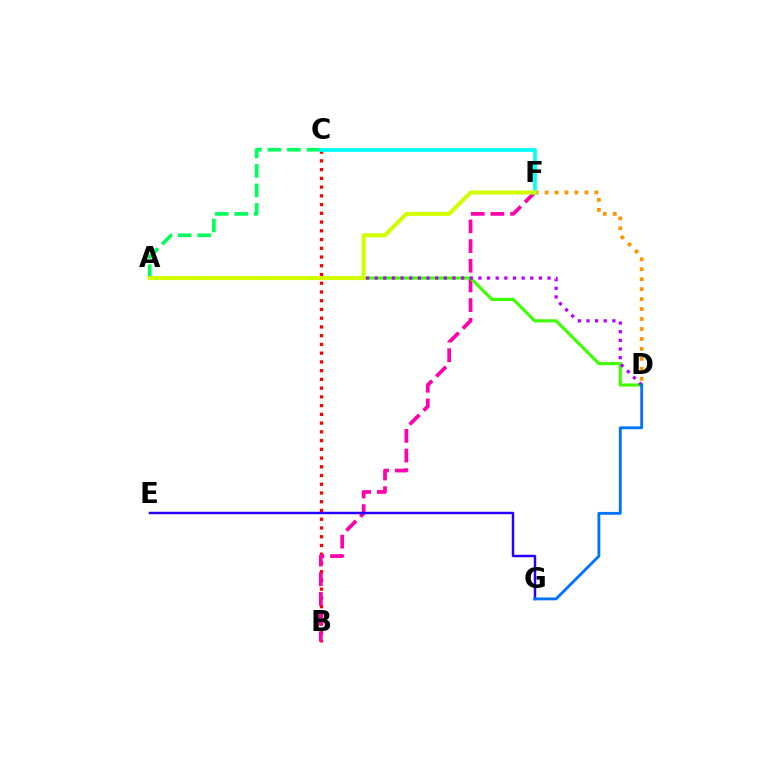{('D', 'F'): [{'color': '#ff9400', 'line_style': 'dotted', 'thickness': 2.71}], ('B', 'C'): [{'color': '#ff0000', 'line_style': 'dotted', 'thickness': 2.37}], ('A', 'C'): [{'color': '#00ff5c', 'line_style': 'dashed', 'thickness': 2.65}], ('B', 'F'): [{'color': '#ff00ac', 'line_style': 'dashed', 'thickness': 2.67}], ('C', 'F'): [{'color': '#00fff6', 'line_style': 'solid', 'thickness': 2.66}], ('A', 'D'): [{'color': '#3dff00', 'line_style': 'solid', 'thickness': 2.24}, {'color': '#b900ff', 'line_style': 'dotted', 'thickness': 2.35}], ('E', 'G'): [{'color': '#2500ff', 'line_style': 'solid', 'thickness': 1.76}], ('D', 'G'): [{'color': '#0074ff', 'line_style': 'solid', 'thickness': 2.05}], ('A', 'F'): [{'color': '#d1ff00', 'line_style': 'solid', 'thickness': 2.91}]}